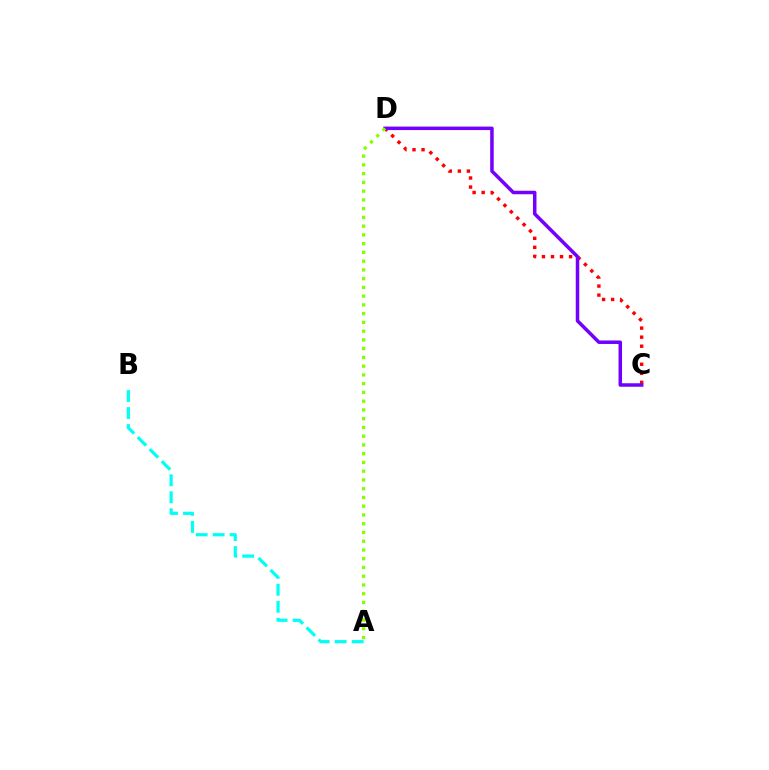{('C', 'D'): [{'color': '#ff0000', 'line_style': 'dotted', 'thickness': 2.46}, {'color': '#7200ff', 'line_style': 'solid', 'thickness': 2.52}], ('A', 'D'): [{'color': '#84ff00', 'line_style': 'dotted', 'thickness': 2.38}], ('A', 'B'): [{'color': '#00fff6', 'line_style': 'dashed', 'thickness': 2.31}]}